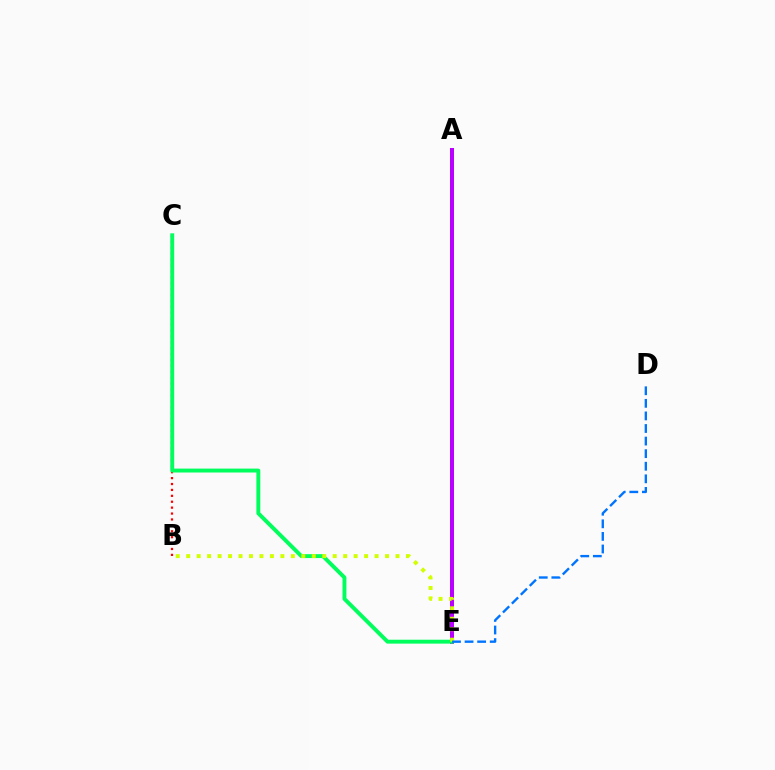{('B', 'C'): [{'color': '#ff0000', 'line_style': 'dotted', 'thickness': 1.6}], ('A', 'E'): [{'color': '#b900ff', 'line_style': 'solid', 'thickness': 2.88}], ('C', 'E'): [{'color': '#00ff5c', 'line_style': 'solid', 'thickness': 2.81}], ('B', 'E'): [{'color': '#d1ff00', 'line_style': 'dotted', 'thickness': 2.84}], ('D', 'E'): [{'color': '#0074ff', 'line_style': 'dashed', 'thickness': 1.71}]}